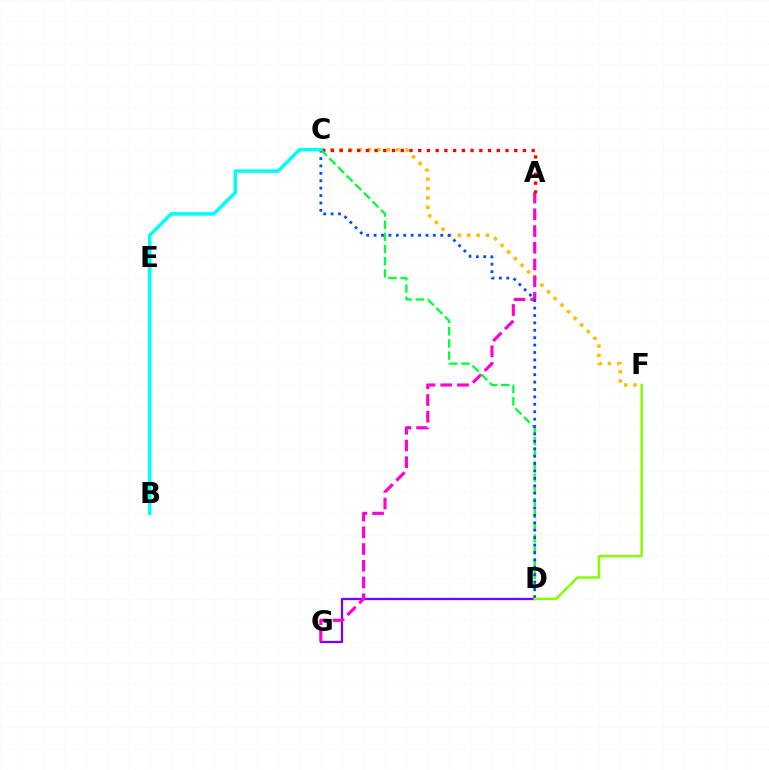{('D', 'G'): [{'color': '#7200ff', 'line_style': 'solid', 'thickness': 1.64}], ('C', 'F'): [{'color': '#ffbd00', 'line_style': 'dotted', 'thickness': 2.55}], ('A', 'G'): [{'color': '#ff00cf', 'line_style': 'dashed', 'thickness': 2.27}], ('A', 'C'): [{'color': '#ff0000', 'line_style': 'dotted', 'thickness': 2.37}], ('C', 'D'): [{'color': '#00ff39', 'line_style': 'dashed', 'thickness': 1.65}, {'color': '#004bff', 'line_style': 'dotted', 'thickness': 2.01}], ('D', 'F'): [{'color': '#84ff00', 'line_style': 'solid', 'thickness': 1.77}], ('B', 'C'): [{'color': '#00fff6', 'line_style': 'solid', 'thickness': 2.55}]}